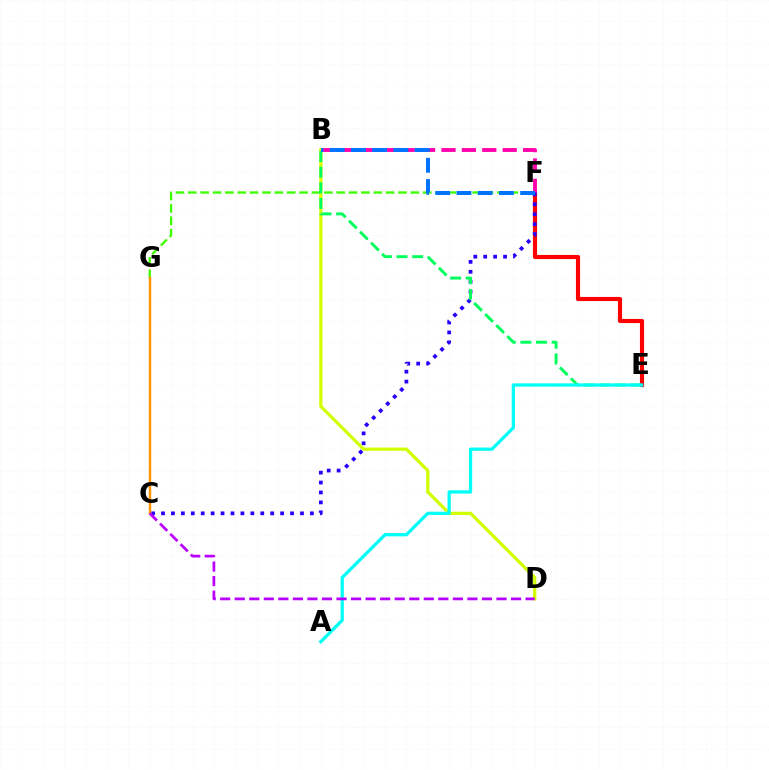{('E', 'F'): [{'color': '#ff0000', 'line_style': 'solid', 'thickness': 2.98}], ('B', 'F'): [{'color': '#ff00ac', 'line_style': 'dashed', 'thickness': 2.77}, {'color': '#0074ff', 'line_style': 'dashed', 'thickness': 2.88}], ('C', 'F'): [{'color': '#2500ff', 'line_style': 'dotted', 'thickness': 2.7}], ('B', 'D'): [{'color': '#d1ff00', 'line_style': 'solid', 'thickness': 2.33}], ('F', 'G'): [{'color': '#3dff00', 'line_style': 'dashed', 'thickness': 1.68}], ('C', 'G'): [{'color': '#ff9400', 'line_style': 'solid', 'thickness': 1.76}], ('B', 'E'): [{'color': '#00ff5c', 'line_style': 'dashed', 'thickness': 2.12}], ('A', 'E'): [{'color': '#00fff6', 'line_style': 'solid', 'thickness': 2.34}], ('C', 'D'): [{'color': '#b900ff', 'line_style': 'dashed', 'thickness': 1.98}]}